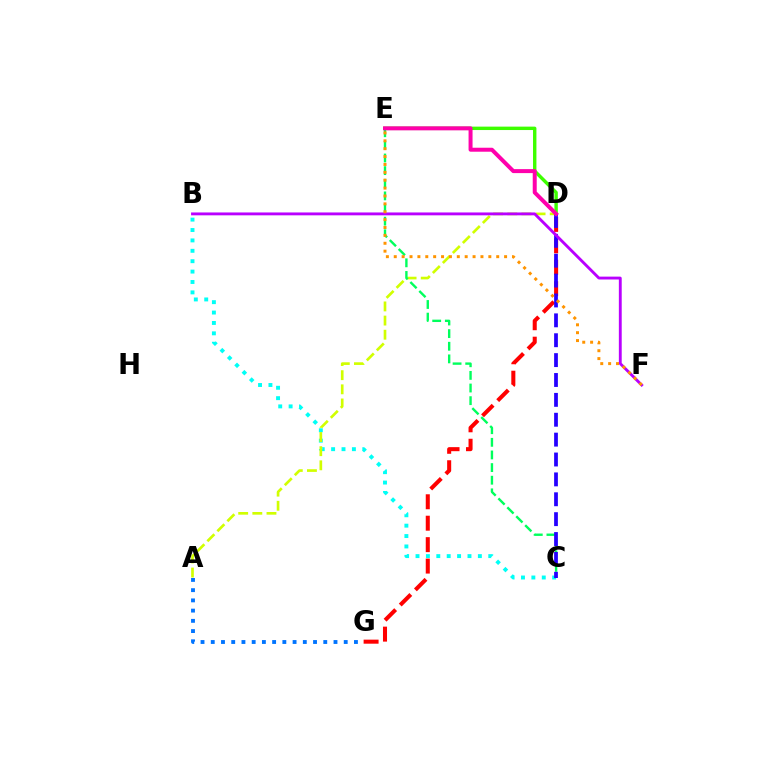{('B', 'C'): [{'color': '#00fff6', 'line_style': 'dotted', 'thickness': 2.82}], ('D', 'G'): [{'color': '#ff0000', 'line_style': 'dashed', 'thickness': 2.91}], ('D', 'E'): [{'color': '#3dff00', 'line_style': 'solid', 'thickness': 2.45}, {'color': '#ff00ac', 'line_style': 'solid', 'thickness': 2.87}], ('A', 'D'): [{'color': '#d1ff00', 'line_style': 'dashed', 'thickness': 1.92}], ('C', 'E'): [{'color': '#00ff5c', 'line_style': 'dashed', 'thickness': 1.72}], ('C', 'D'): [{'color': '#2500ff', 'line_style': 'dashed', 'thickness': 2.7}], ('A', 'G'): [{'color': '#0074ff', 'line_style': 'dotted', 'thickness': 2.78}], ('B', 'F'): [{'color': '#b900ff', 'line_style': 'solid', 'thickness': 2.06}], ('E', 'F'): [{'color': '#ff9400', 'line_style': 'dotted', 'thickness': 2.14}]}